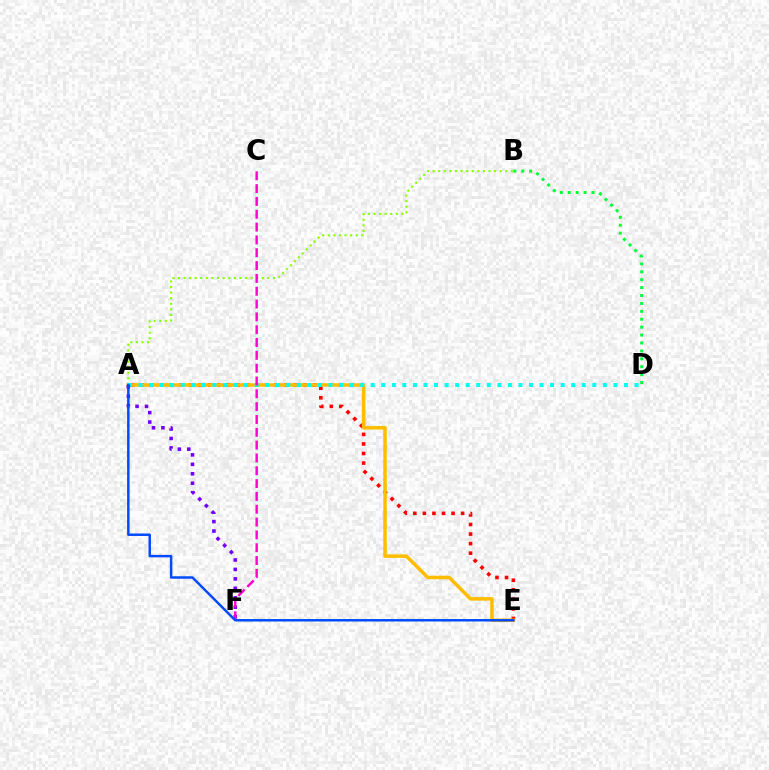{('A', 'E'): [{'color': '#ff0000', 'line_style': 'dotted', 'thickness': 2.6}, {'color': '#ffbd00', 'line_style': 'solid', 'thickness': 2.53}, {'color': '#004bff', 'line_style': 'solid', 'thickness': 1.79}], ('A', 'B'): [{'color': '#84ff00', 'line_style': 'dotted', 'thickness': 1.52}], ('A', 'D'): [{'color': '#00fff6', 'line_style': 'dotted', 'thickness': 2.87}], ('A', 'F'): [{'color': '#7200ff', 'line_style': 'dotted', 'thickness': 2.57}], ('C', 'F'): [{'color': '#ff00cf', 'line_style': 'dashed', 'thickness': 1.74}], ('B', 'D'): [{'color': '#00ff39', 'line_style': 'dotted', 'thickness': 2.15}]}